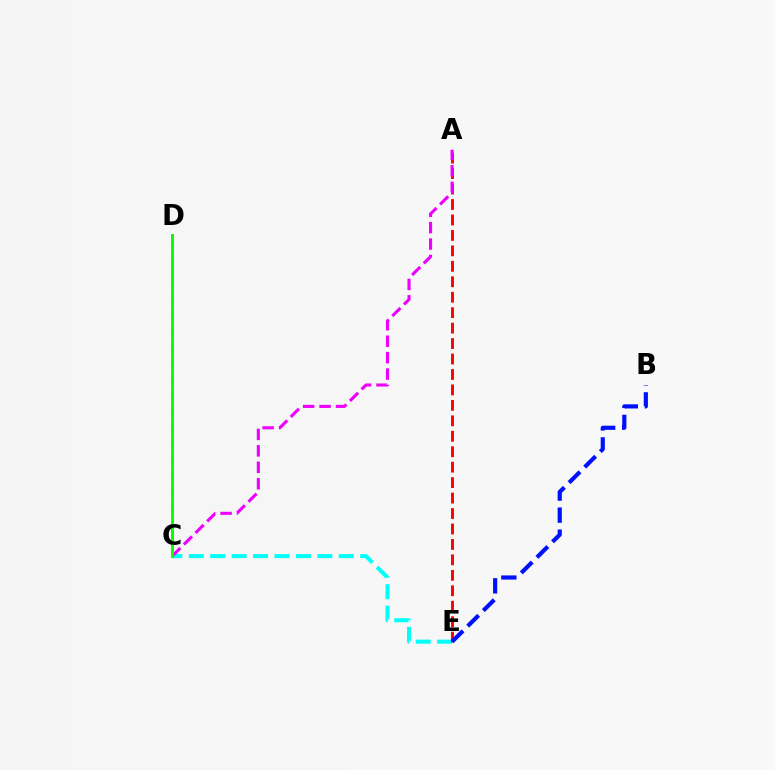{('C', 'E'): [{'color': '#00fff6', 'line_style': 'dashed', 'thickness': 2.91}], ('A', 'E'): [{'color': '#ff0000', 'line_style': 'dashed', 'thickness': 2.1}], ('A', 'C'): [{'color': '#ee00ff', 'line_style': 'dashed', 'thickness': 2.23}], ('C', 'D'): [{'color': '#fcf500', 'line_style': 'dashed', 'thickness': 2.12}, {'color': '#08ff00', 'line_style': 'solid', 'thickness': 2.11}], ('B', 'E'): [{'color': '#0010ff', 'line_style': 'dashed', 'thickness': 2.99}]}